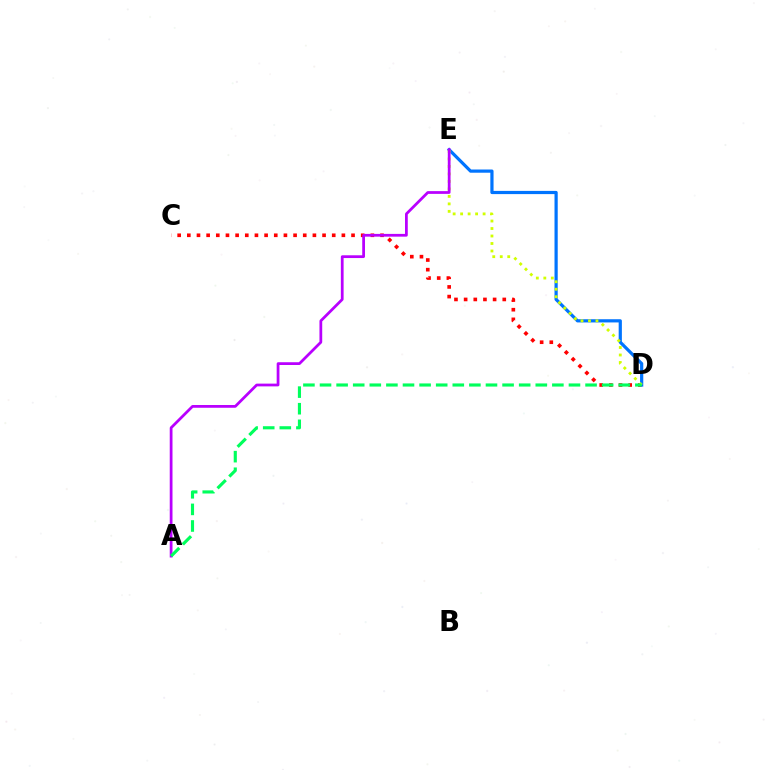{('C', 'D'): [{'color': '#ff0000', 'line_style': 'dotted', 'thickness': 2.62}], ('D', 'E'): [{'color': '#0074ff', 'line_style': 'solid', 'thickness': 2.31}, {'color': '#d1ff00', 'line_style': 'dotted', 'thickness': 2.04}], ('A', 'E'): [{'color': '#b900ff', 'line_style': 'solid', 'thickness': 1.99}], ('A', 'D'): [{'color': '#00ff5c', 'line_style': 'dashed', 'thickness': 2.25}]}